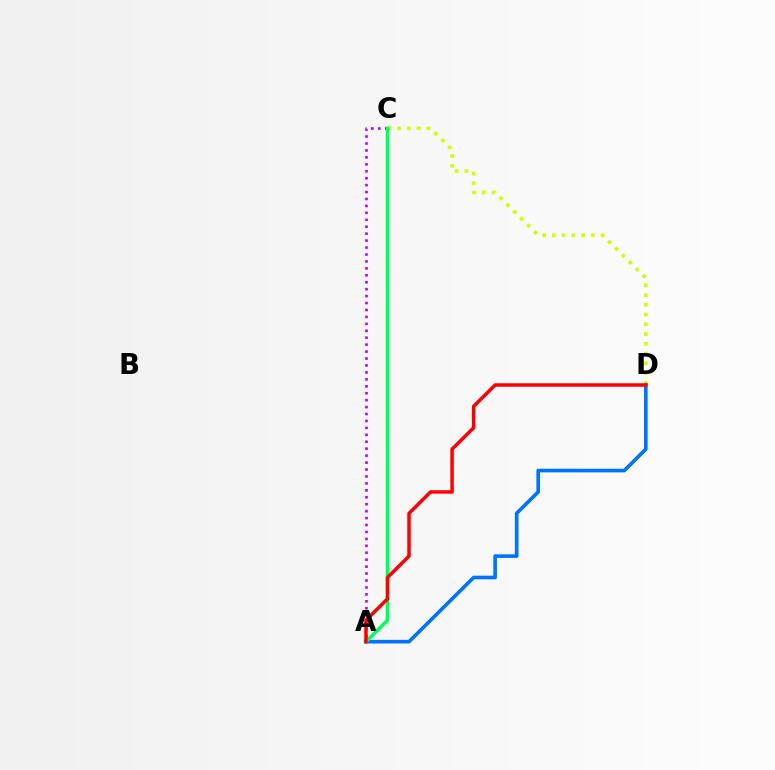{('C', 'D'): [{'color': '#d1ff00', 'line_style': 'dotted', 'thickness': 2.65}], ('A', 'C'): [{'color': '#b900ff', 'line_style': 'dotted', 'thickness': 1.88}, {'color': '#00ff5c', 'line_style': 'solid', 'thickness': 2.53}], ('A', 'D'): [{'color': '#0074ff', 'line_style': 'solid', 'thickness': 2.62}, {'color': '#ff0000', 'line_style': 'solid', 'thickness': 2.51}]}